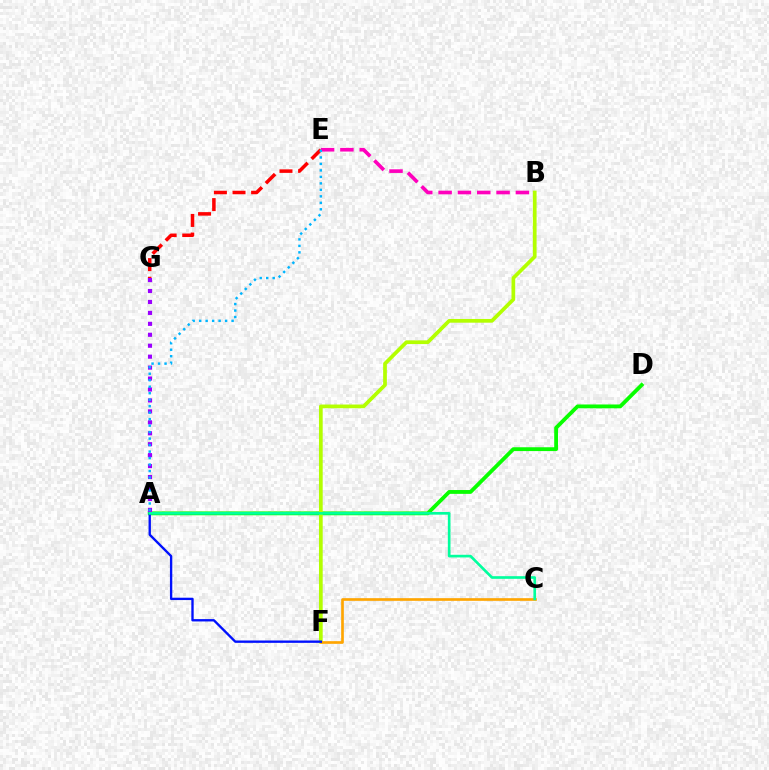{('A', 'D'): [{'color': '#08ff00', 'line_style': 'solid', 'thickness': 2.76}], ('B', 'E'): [{'color': '#ff00bd', 'line_style': 'dashed', 'thickness': 2.62}], ('E', 'G'): [{'color': '#ff0000', 'line_style': 'dashed', 'thickness': 2.53}], ('B', 'F'): [{'color': '#b3ff00', 'line_style': 'solid', 'thickness': 2.68}], ('C', 'F'): [{'color': '#ffa500', 'line_style': 'solid', 'thickness': 1.92}], ('A', 'G'): [{'color': '#9b00ff', 'line_style': 'dotted', 'thickness': 2.97}], ('A', 'F'): [{'color': '#0010ff', 'line_style': 'solid', 'thickness': 1.69}], ('A', 'C'): [{'color': '#00ff9d', 'line_style': 'solid', 'thickness': 1.91}], ('A', 'E'): [{'color': '#00b5ff', 'line_style': 'dotted', 'thickness': 1.76}]}